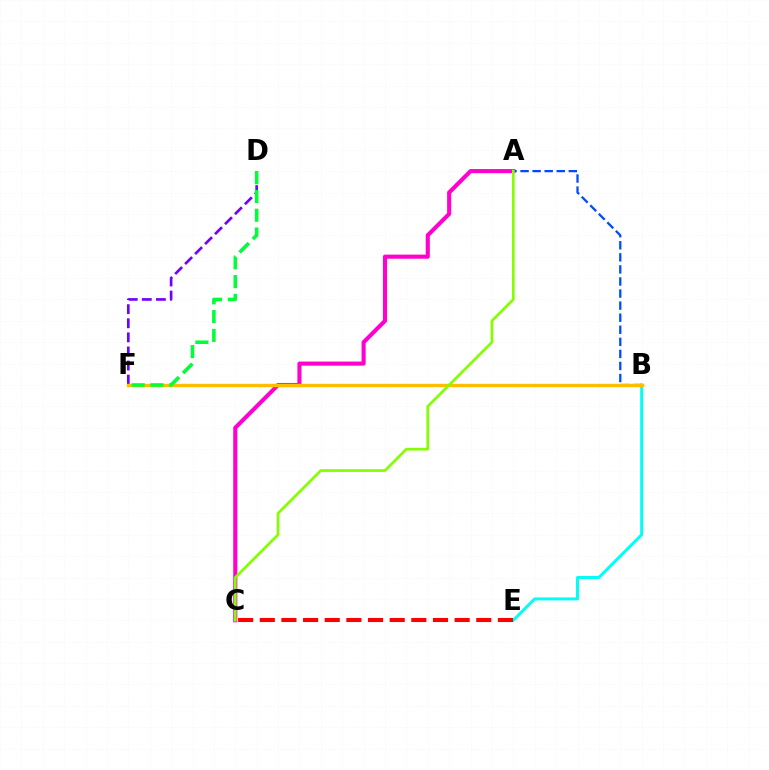{('A', 'C'): [{'color': '#ff00cf', 'line_style': 'solid', 'thickness': 2.94}, {'color': '#84ff00', 'line_style': 'solid', 'thickness': 1.95}], ('B', 'E'): [{'color': '#00fff6', 'line_style': 'solid', 'thickness': 2.14}], ('D', 'F'): [{'color': '#7200ff', 'line_style': 'dashed', 'thickness': 1.91}, {'color': '#00ff39', 'line_style': 'dashed', 'thickness': 2.55}], ('A', 'B'): [{'color': '#004bff', 'line_style': 'dashed', 'thickness': 1.64}], ('C', 'E'): [{'color': '#ff0000', 'line_style': 'dashed', 'thickness': 2.94}], ('B', 'F'): [{'color': '#ffbd00', 'line_style': 'solid', 'thickness': 2.45}]}